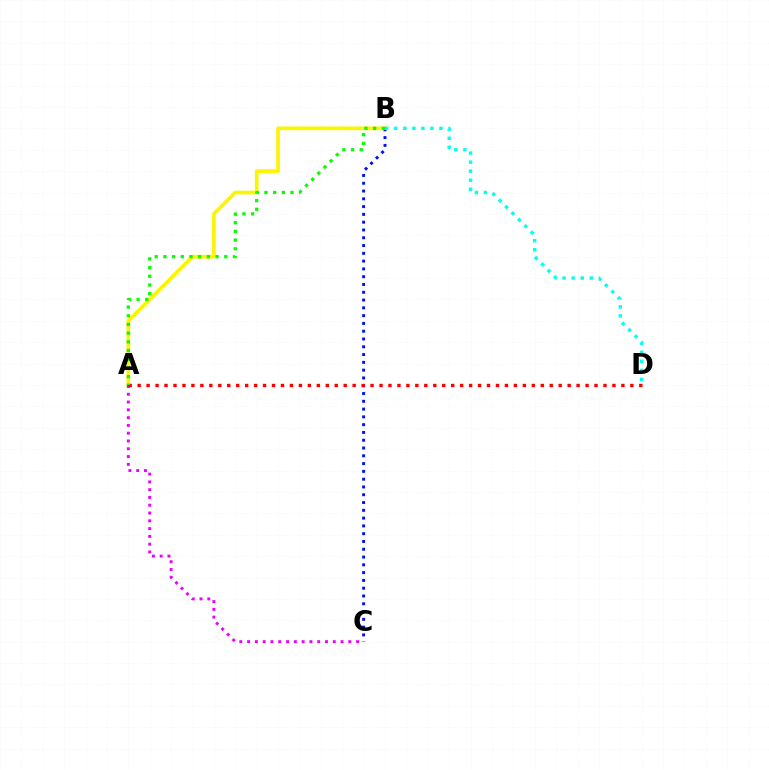{('A', 'B'): [{'color': '#fcf500', 'line_style': 'solid', 'thickness': 2.65}, {'color': '#08ff00', 'line_style': 'dotted', 'thickness': 2.36}], ('A', 'C'): [{'color': '#ee00ff', 'line_style': 'dotted', 'thickness': 2.12}], ('B', 'C'): [{'color': '#0010ff', 'line_style': 'dotted', 'thickness': 2.12}], ('A', 'D'): [{'color': '#ff0000', 'line_style': 'dotted', 'thickness': 2.43}], ('B', 'D'): [{'color': '#00fff6', 'line_style': 'dotted', 'thickness': 2.46}]}